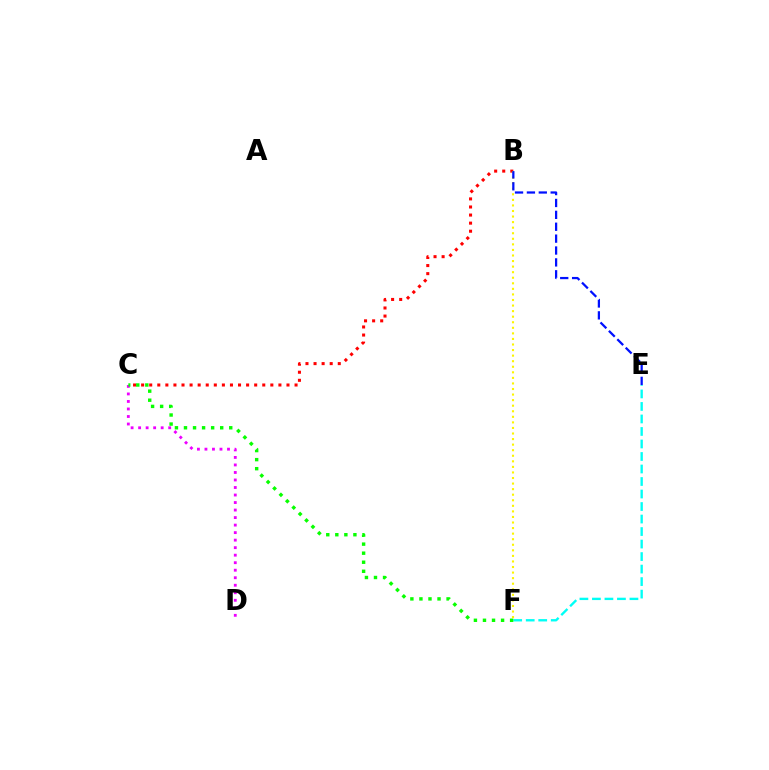{('C', 'D'): [{'color': '#ee00ff', 'line_style': 'dotted', 'thickness': 2.04}], ('B', 'C'): [{'color': '#ff0000', 'line_style': 'dotted', 'thickness': 2.19}], ('B', 'F'): [{'color': '#fcf500', 'line_style': 'dotted', 'thickness': 1.51}], ('E', 'F'): [{'color': '#00fff6', 'line_style': 'dashed', 'thickness': 1.7}], ('C', 'F'): [{'color': '#08ff00', 'line_style': 'dotted', 'thickness': 2.46}], ('B', 'E'): [{'color': '#0010ff', 'line_style': 'dashed', 'thickness': 1.61}]}